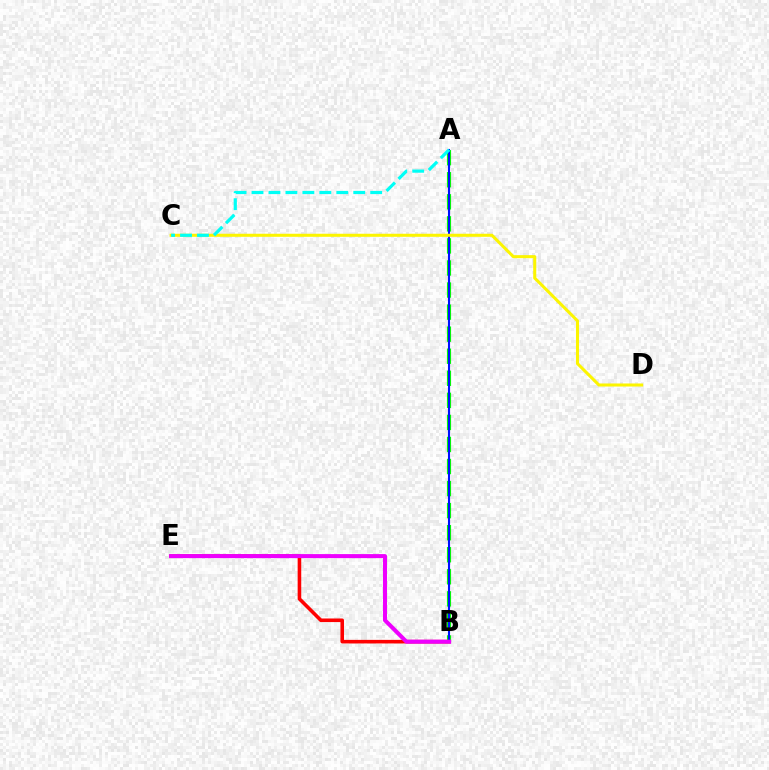{('B', 'E'): [{'color': '#ff0000', 'line_style': 'solid', 'thickness': 2.58}, {'color': '#ee00ff', 'line_style': 'solid', 'thickness': 2.9}], ('A', 'B'): [{'color': '#08ff00', 'line_style': 'dashed', 'thickness': 3.0}, {'color': '#0010ff', 'line_style': 'solid', 'thickness': 1.51}], ('C', 'D'): [{'color': '#fcf500', 'line_style': 'solid', 'thickness': 2.2}], ('A', 'C'): [{'color': '#00fff6', 'line_style': 'dashed', 'thickness': 2.3}]}